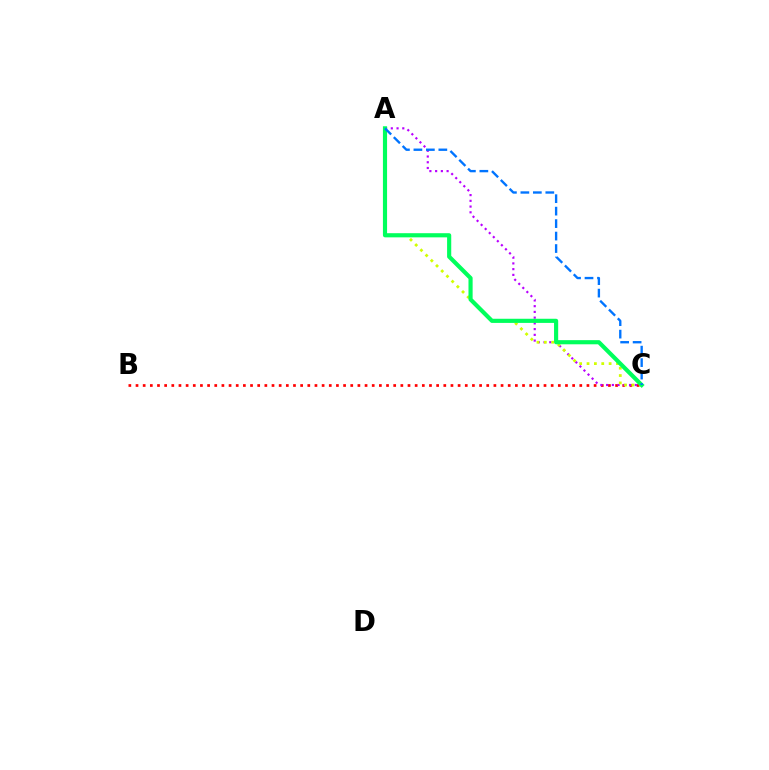{('B', 'C'): [{'color': '#ff0000', 'line_style': 'dotted', 'thickness': 1.94}], ('A', 'C'): [{'color': '#b900ff', 'line_style': 'dotted', 'thickness': 1.56}, {'color': '#d1ff00', 'line_style': 'dotted', 'thickness': 2.0}, {'color': '#00ff5c', 'line_style': 'solid', 'thickness': 2.99}, {'color': '#0074ff', 'line_style': 'dashed', 'thickness': 1.69}]}